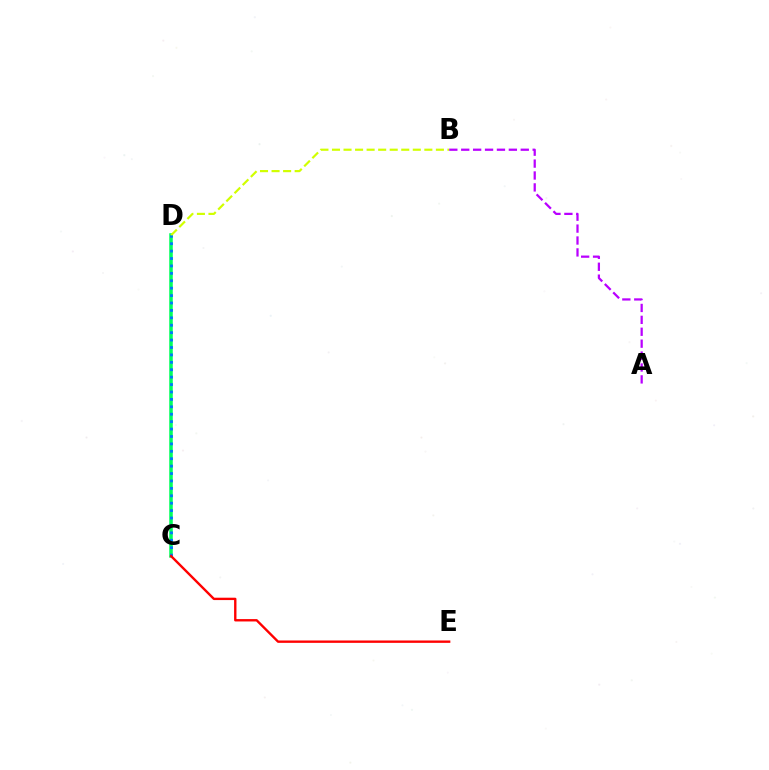{('C', 'D'): [{'color': '#00ff5c', 'line_style': 'solid', 'thickness': 2.55}, {'color': '#0074ff', 'line_style': 'dotted', 'thickness': 2.01}], ('B', 'D'): [{'color': '#d1ff00', 'line_style': 'dashed', 'thickness': 1.57}], ('A', 'B'): [{'color': '#b900ff', 'line_style': 'dashed', 'thickness': 1.62}], ('C', 'E'): [{'color': '#ff0000', 'line_style': 'solid', 'thickness': 1.71}]}